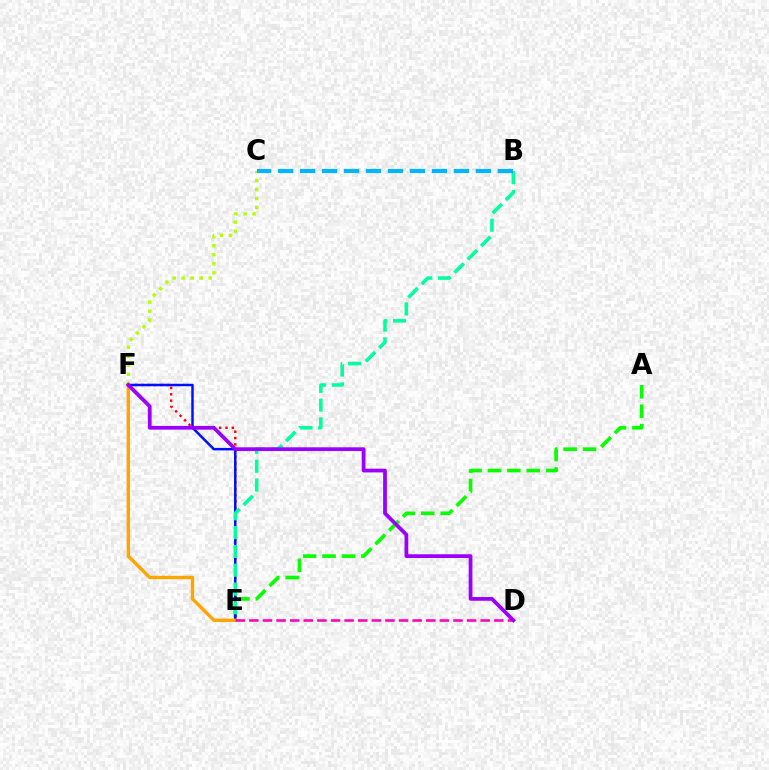{('A', 'E'): [{'color': '#08ff00', 'line_style': 'dashed', 'thickness': 2.64}], ('E', 'F'): [{'color': '#ff0000', 'line_style': 'dotted', 'thickness': 1.73}, {'color': '#0010ff', 'line_style': 'solid', 'thickness': 1.79}, {'color': '#ffa500', 'line_style': 'solid', 'thickness': 2.46}], ('C', 'F'): [{'color': '#b3ff00', 'line_style': 'dotted', 'thickness': 2.45}], ('B', 'E'): [{'color': '#00ff9d', 'line_style': 'dashed', 'thickness': 2.55}], ('D', 'E'): [{'color': '#ff00bd', 'line_style': 'dashed', 'thickness': 1.85}], ('B', 'C'): [{'color': '#00b5ff', 'line_style': 'dashed', 'thickness': 2.98}], ('D', 'F'): [{'color': '#9b00ff', 'line_style': 'solid', 'thickness': 2.7}]}